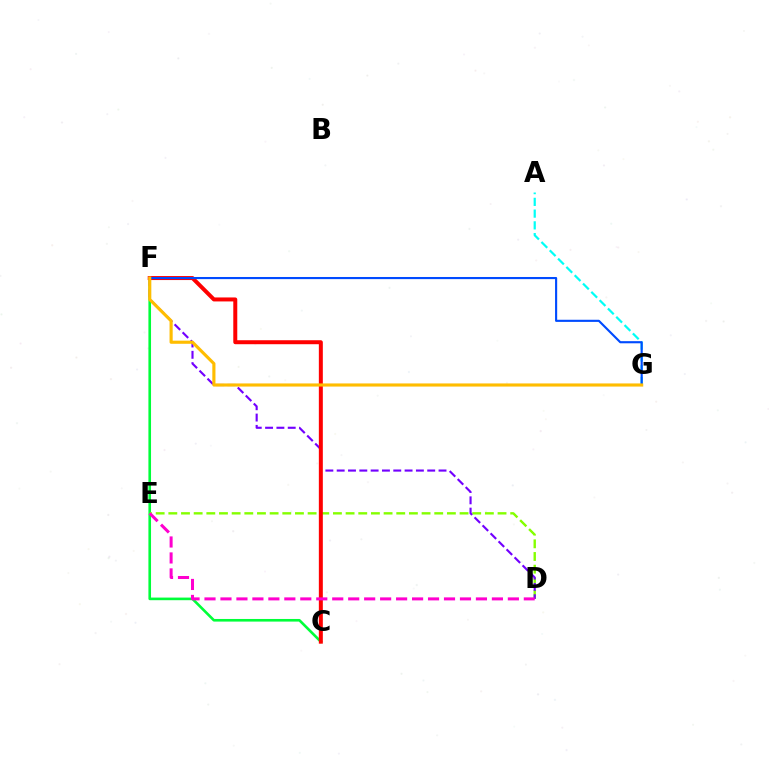{('C', 'F'): [{'color': '#00ff39', 'line_style': 'solid', 'thickness': 1.89}, {'color': '#ff0000', 'line_style': 'solid', 'thickness': 2.87}], ('D', 'E'): [{'color': '#84ff00', 'line_style': 'dashed', 'thickness': 1.72}, {'color': '#ff00cf', 'line_style': 'dashed', 'thickness': 2.17}], ('D', 'F'): [{'color': '#7200ff', 'line_style': 'dashed', 'thickness': 1.54}], ('A', 'G'): [{'color': '#00fff6', 'line_style': 'dashed', 'thickness': 1.6}], ('F', 'G'): [{'color': '#004bff', 'line_style': 'solid', 'thickness': 1.54}, {'color': '#ffbd00', 'line_style': 'solid', 'thickness': 2.26}]}